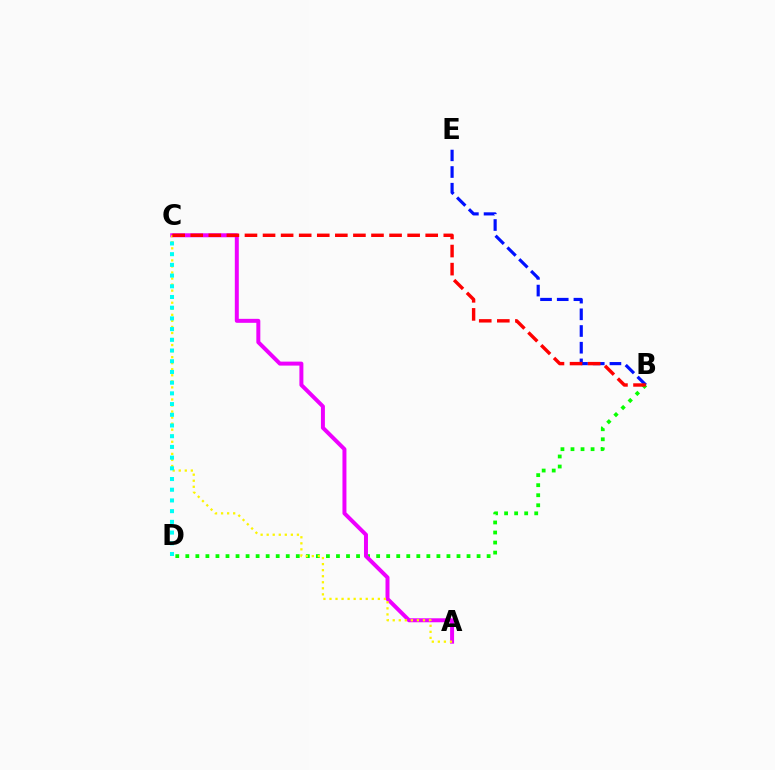{('B', 'D'): [{'color': '#08ff00', 'line_style': 'dotted', 'thickness': 2.73}], ('A', 'C'): [{'color': '#ee00ff', 'line_style': 'solid', 'thickness': 2.86}, {'color': '#fcf500', 'line_style': 'dotted', 'thickness': 1.64}], ('B', 'E'): [{'color': '#0010ff', 'line_style': 'dashed', 'thickness': 2.27}], ('B', 'C'): [{'color': '#ff0000', 'line_style': 'dashed', 'thickness': 2.46}], ('C', 'D'): [{'color': '#00fff6', 'line_style': 'dotted', 'thickness': 2.91}]}